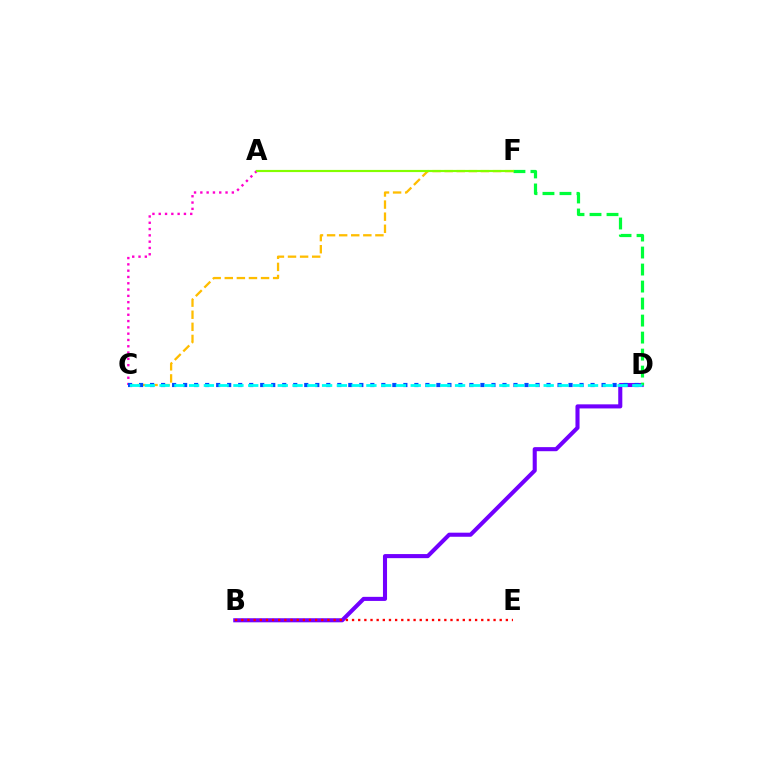{('A', 'C'): [{'color': '#ff00cf', 'line_style': 'dotted', 'thickness': 1.71}], ('B', 'D'): [{'color': '#7200ff', 'line_style': 'solid', 'thickness': 2.94}], ('C', 'F'): [{'color': '#ffbd00', 'line_style': 'dashed', 'thickness': 1.64}], ('D', 'F'): [{'color': '#00ff39', 'line_style': 'dashed', 'thickness': 2.31}], ('A', 'F'): [{'color': '#84ff00', 'line_style': 'solid', 'thickness': 1.56}], ('C', 'D'): [{'color': '#004bff', 'line_style': 'dotted', 'thickness': 2.99}, {'color': '#00fff6', 'line_style': 'dashed', 'thickness': 2.01}], ('B', 'E'): [{'color': '#ff0000', 'line_style': 'dotted', 'thickness': 1.67}]}